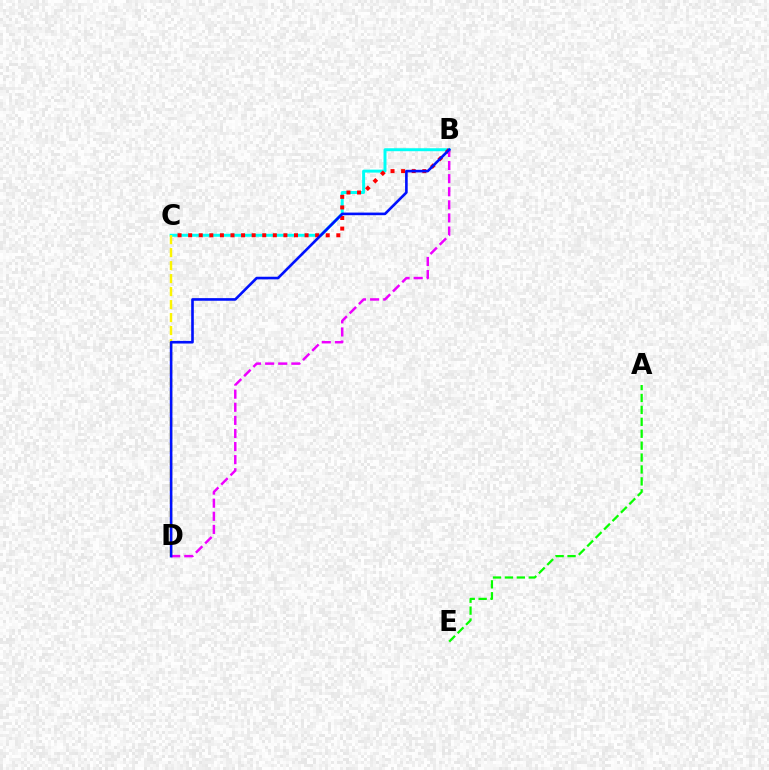{('B', 'C'): [{'color': '#00fff6', 'line_style': 'solid', 'thickness': 2.14}, {'color': '#ff0000', 'line_style': 'dotted', 'thickness': 2.88}], ('C', 'D'): [{'color': '#fcf500', 'line_style': 'dashed', 'thickness': 1.77}], ('B', 'D'): [{'color': '#ee00ff', 'line_style': 'dashed', 'thickness': 1.78}, {'color': '#0010ff', 'line_style': 'solid', 'thickness': 1.89}], ('A', 'E'): [{'color': '#08ff00', 'line_style': 'dashed', 'thickness': 1.62}]}